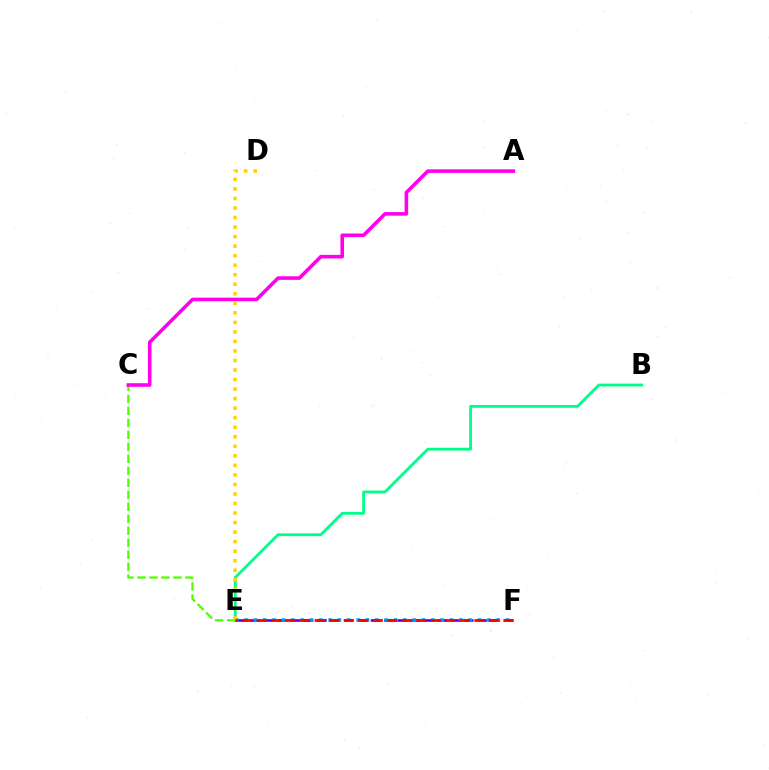{('B', 'E'): [{'color': '#00ff86', 'line_style': 'solid', 'thickness': 2.03}], ('E', 'F'): [{'color': '#3700ff', 'line_style': 'dashed', 'thickness': 1.81}, {'color': '#009eff', 'line_style': 'dotted', 'thickness': 2.54}, {'color': '#ff0000', 'line_style': 'dashed', 'thickness': 1.97}], ('C', 'E'): [{'color': '#4fff00', 'line_style': 'dashed', 'thickness': 1.63}], ('A', 'C'): [{'color': '#ff00ed', 'line_style': 'solid', 'thickness': 2.58}], ('D', 'E'): [{'color': '#ffd500', 'line_style': 'dotted', 'thickness': 2.59}]}